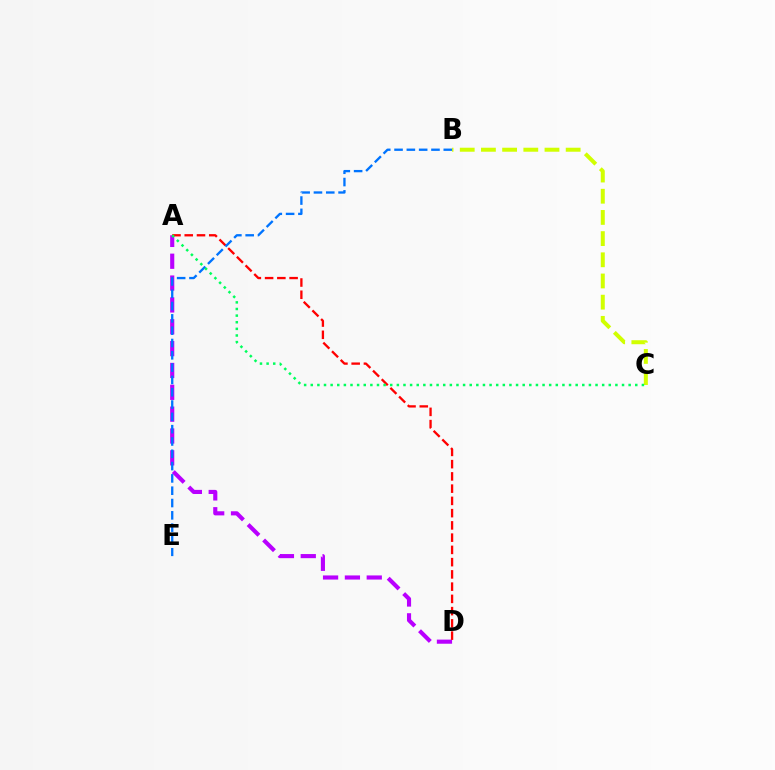{('A', 'D'): [{'color': '#b900ff', 'line_style': 'dashed', 'thickness': 2.97}, {'color': '#ff0000', 'line_style': 'dashed', 'thickness': 1.66}], ('B', 'C'): [{'color': '#d1ff00', 'line_style': 'dashed', 'thickness': 2.88}], ('B', 'E'): [{'color': '#0074ff', 'line_style': 'dashed', 'thickness': 1.67}], ('A', 'C'): [{'color': '#00ff5c', 'line_style': 'dotted', 'thickness': 1.8}]}